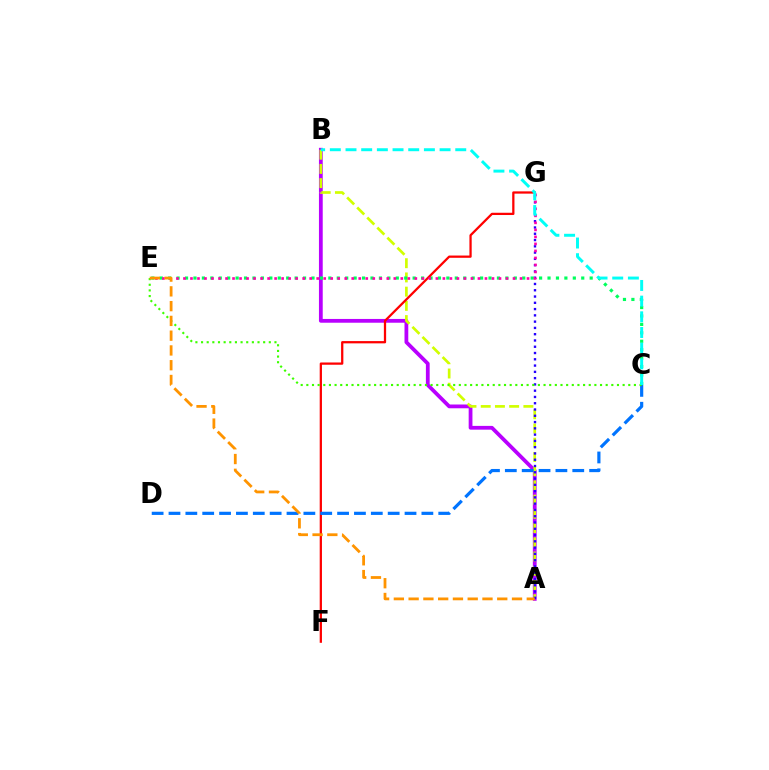{('A', 'B'): [{'color': '#b900ff', 'line_style': 'solid', 'thickness': 2.72}, {'color': '#d1ff00', 'line_style': 'dashed', 'thickness': 1.93}], ('C', 'E'): [{'color': '#00ff5c', 'line_style': 'dotted', 'thickness': 2.29}, {'color': '#3dff00', 'line_style': 'dotted', 'thickness': 1.53}], ('F', 'G'): [{'color': '#ff0000', 'line_style': 'solid', 'thickness': 1.63}], ('A', 'G'): [{'color': '#2500ff', 'line_style': 'dotted', 'thickness': 1.71}], ('C', 'D'): [{'color': '#0074ff', 'line_style': 'dashed', 'thickness': 2.29}], ('E', 'G'): [{'color': '#ff00ac', 'line_style': 'dotted', 'thickness': 1.91}], ('B', 'C'): [{'color': '#00fff6', 'line_style': 'dashed', 'thickness': 2.13}], ('A', 'E'): [{'color': '#ff9400', 'line_style': 'dashed', 'thickness': 2.01}]}